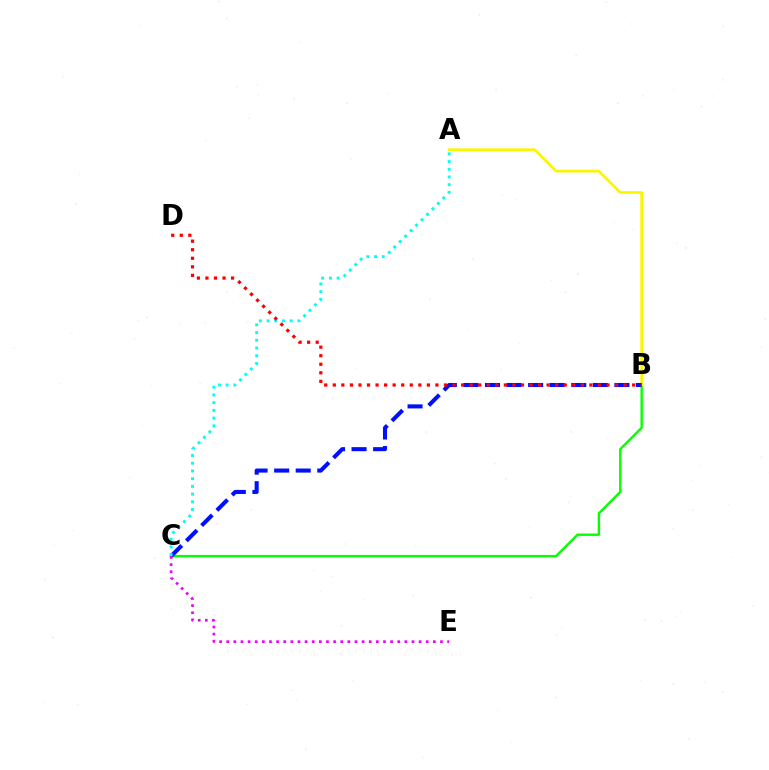{('B', 'C'): [{'color': '#08ff00', 'line_style': 'solid', 'thickness': 1.73}, {'color': '#0010ff', 'line_style': 'dashed', 'thickness': 2.93}], ('A', 'B'): [{'color': '#fcf500', 'line_style': 'solid', 'thickness': 1.94}], ('A', 'C'): [{'color': '#00fff6', 'line_style': 'dotted', 'thickness': 2.1}], ('C', 'E'): [{'color': '#ee00ff', 'line_style': 'dotted', 'thickness': 1.94}], ('B', 'D'): [{'color': '#ff0000', 'line_style': 'dotted', 'thickness': 2.32}]}